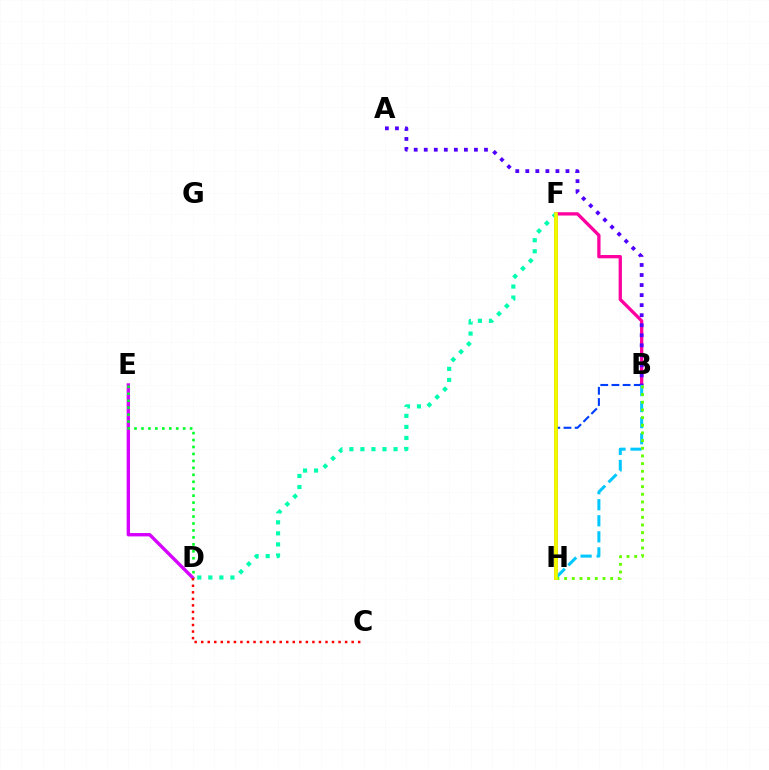{('D', 'E'): [{'color': '#d600ff', 'line_style': 'solid', 'thickness': 2.43}, {'color': '#00ff27', 'line_style': 'dotted', 'thickness': 1.89}], ('F', 'H'): [{'color': '#ff8800', 'line_style': 'solid', 'thickness': 2.82}, {'color': '#eeff00', 'line_style': 'solid', 'thickness': 2.58}], ('B', 'F'): [{'color': '#ff00a0', 'line_style': 'solid', 'thickness': 2.37}], ('B', 'H'): [{'color': '#003fff', 'line_style': 'dashed', 'thickness': 1.52}, {'color': '#00c7ff', 'line_style': 'dashed', 'thickness': 2.18}, {'color': '#66ff00', 'line_style': 'dotted', 'thickness': 2.08}], ('D', 'F'): [{'color': '#00ffaf', 'line_style': 'dotted', 'thickness': 3.0}], ('C', 'D'): [{'color': '#ff0000', 'line_style': 'dotted', 'thickness': 1.78}], ('A', 'B'): [{'color': '#4f00ff', 'line_style': 'dotted', 'thickness': 2.73}]}